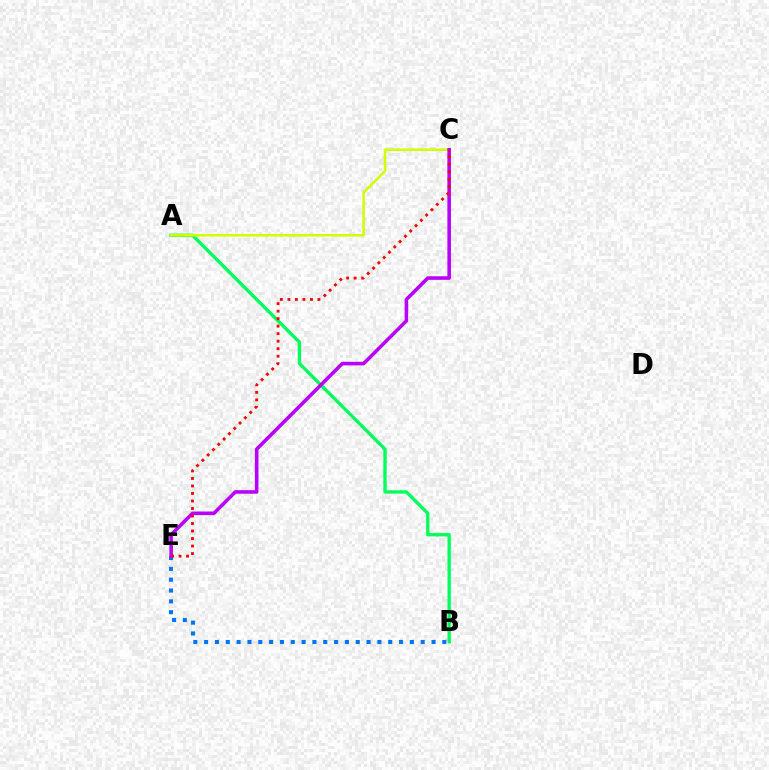{('B', 'E'): [{'color': '#0074ff', 'line_style': 'dotted', 'thickness': 2.94}], ('A', 'B'): [{'color': '#00ff5c', 'line_style': 'solid', 'thickness': 2.42}], ('A', 'C'): [{'color': '#d1ff00', 'line_style': 'solid', 'thickness': 1.85}], ('C', 'E'): [{'color': '#b900ff', 'line_style': 'solid', 'thickness': 2.58}, {'color': '#ff0000', 'line_style': 'dotted', 'thickness': 2.04}]}